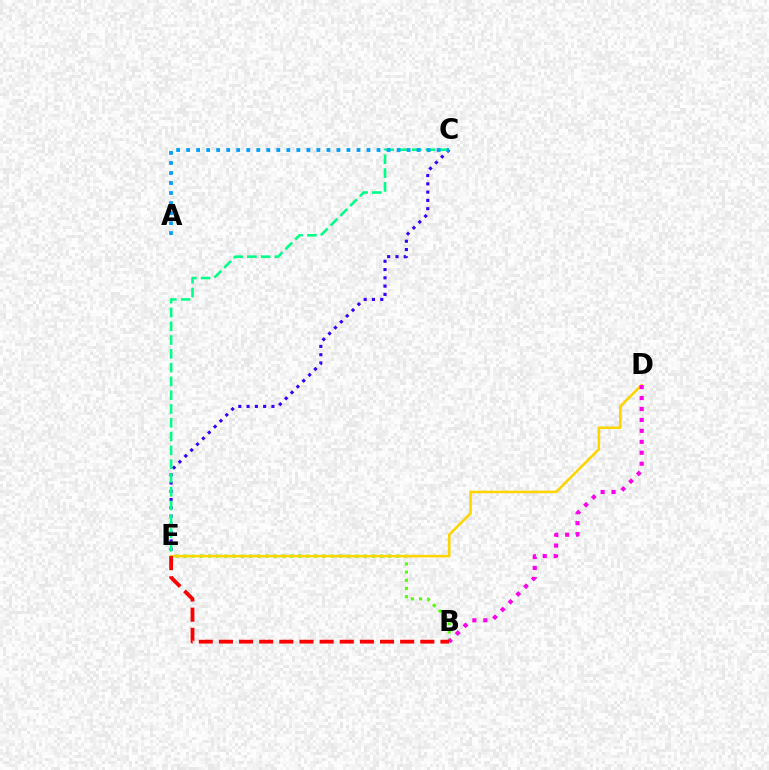{('C', 'E'): [{'color': '#3700ff', 'line_style': 'dotted', 'thickness': 2.25}, {'color': '#00ff86', 'line_style': 'dashed', 'thickness': 1.87}], ('B', 'E'): [{'color': '#4fff00', 'line_style': 'dotted', 'thickness': 2.22}, {'color': '#ff0000', 'line_style': 'dashed', 'thickness': 2.74}], ('D', 'E'): [{'color': '#ffd500', 'line_style': 'solid', 'thickness': 1.85}], ('B', 'D'): [{'color': '#ff00ed', 'line_style': 'dotted', 'thickness': 2.98}], ('A', 'C'): [{'color': '#009eff', 'line_style': 'dotted', 'thickness': 2.72}]}